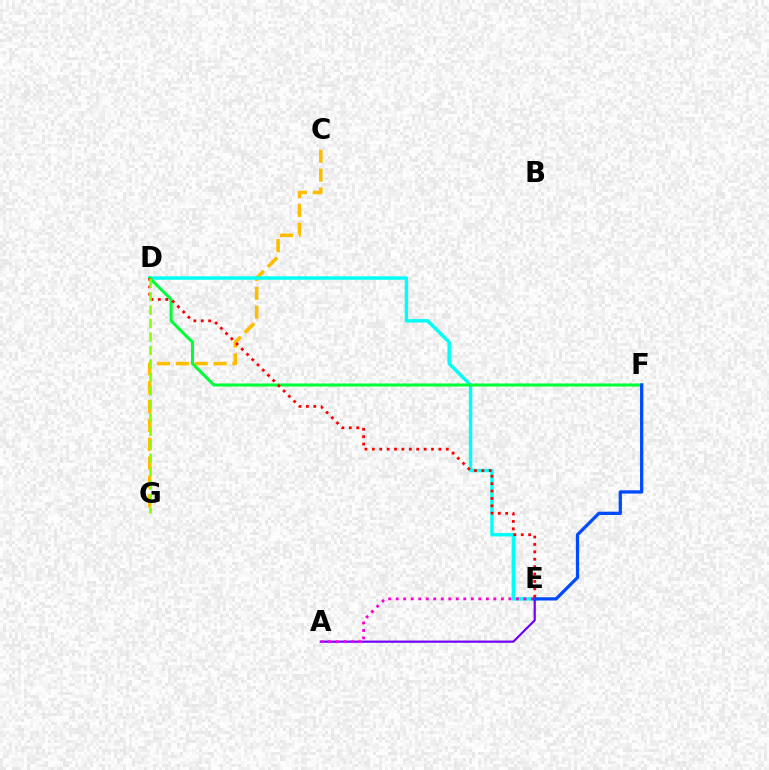{('C', 'G'): [{'color': '#ffbd00', 'line_style': 'dashed', 'thickness': 2.56}], ('D', 'E'): [{'color': '#00fff6', 'line_style': 'solid', 'thickness': 2.46}, {'color': '#ff0000', 'line_style': 'dotted', 'thickness': 2.01}], ('A', 'E'): [{'color': '#7200ff', 'line_style': 'solid', 'thickness': 1.59}, {'color': '#ff00cf', 'line_style': 'dotted', 'thickness': 2.04}], ('D', 'F'): [{'color': '#00ff39', 'line_style': 'solid', 'thickness': 2.19}], ('E', 'F'): [{'color': '#004bff', 'line_style': 'solid', 'thickness': 2.36}], ('D', 'G'): [{'color': '#84ff00', 'line_style': 'dashed', 'thickness': 1.83}]}